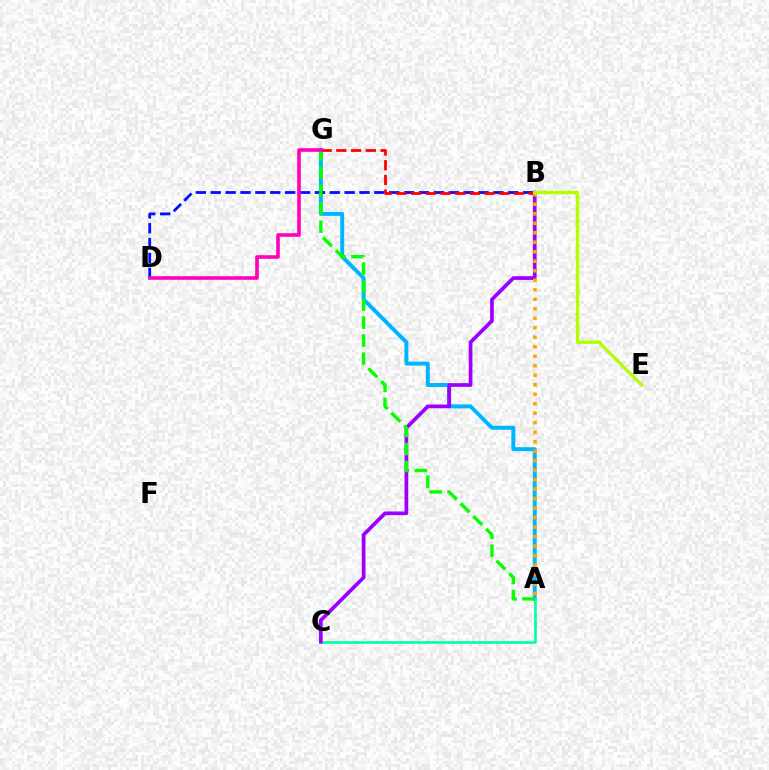{('A', 'G'): [{'color': '#00b5ff', 'line_style': 'solid', 'thickness': 2.84}, {'color': '#08ff00', 'line_style': 'dashed', 'thickness': 2.45}], ('B', 'D'): [{'color': '#0010ff', 'line_style': 'dashed', 'thickness': 2.02}], ('A', 'C'): [{'color': '#00ff9d', 'line_style': 'solid', 'thickness': 1.88}], ('B', 'C'): [{'color': '#9b00ff', 'line_style': 'solid', 'thickness': 2.67}], ('B', 'G'): [{'color': '#ff0000', 'line_style': 'dashed', 'thickness': 2.0}], ('A', 'B'): [{'color': '#ffa500', 'line_style': 'dotted', 'thickness': 2.58}], ('D', 'G'): [{'color': '#ff00bd', 'line_style': 'solid', 'thickness': 2.6}], ('B', 'E'): [{'color': '#b3ff00', 'line_style': 'solid', 'thickness': 2.42}]}